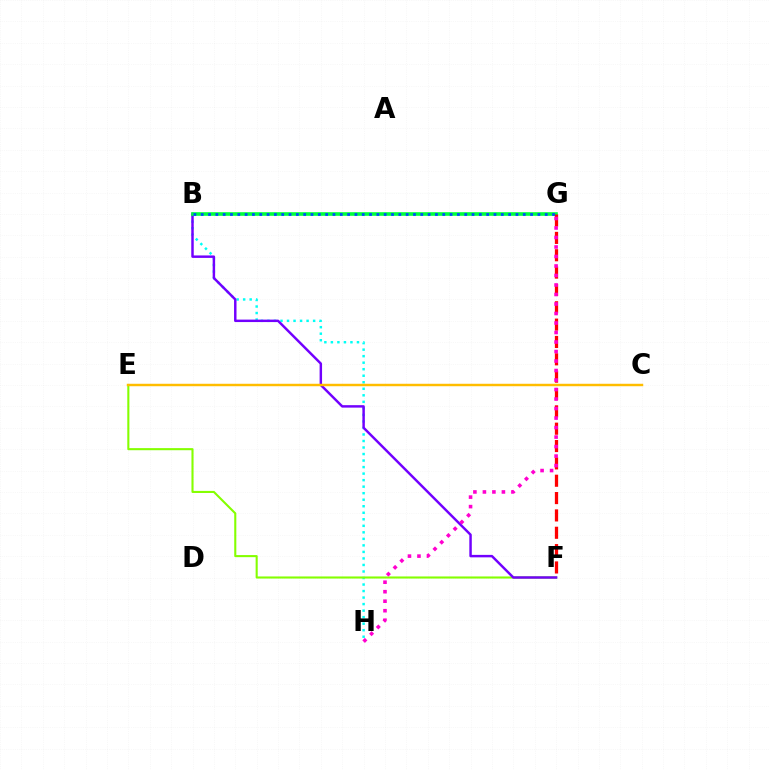{('B', 'H'): [{'color': '#00fff6', 'line_style': 'dotted', 'thickness': 1.77}], ('E', 'F'): [{'color': '#84ff00', 'line_style': 'solid', 'thickness': 1.51}], ('B', 'F'): [{'color': '#7200ff', 'line_style': 'solid', 'thickness': 1.77}], ('C', 'E'): [{'color': '#ffbd00', 'line_style': 'solid', 'thickness': 1.77}], ('B', 'G'): [{'color': '#00ff39', 'line_style': 'solid', 'thickness': 2.61}, {'color': '#004bff', 'line_style': 'dotted', 'thickness': 1.99}], ('F', 'G'): [{'color': '#ff0000', 'line_style': 'dashed', 'thickness': 2.36}], ('G', 'H'): [{'color': '#ff00cf', 'line_style': 'dotted', 'thickness': 2.58}]}